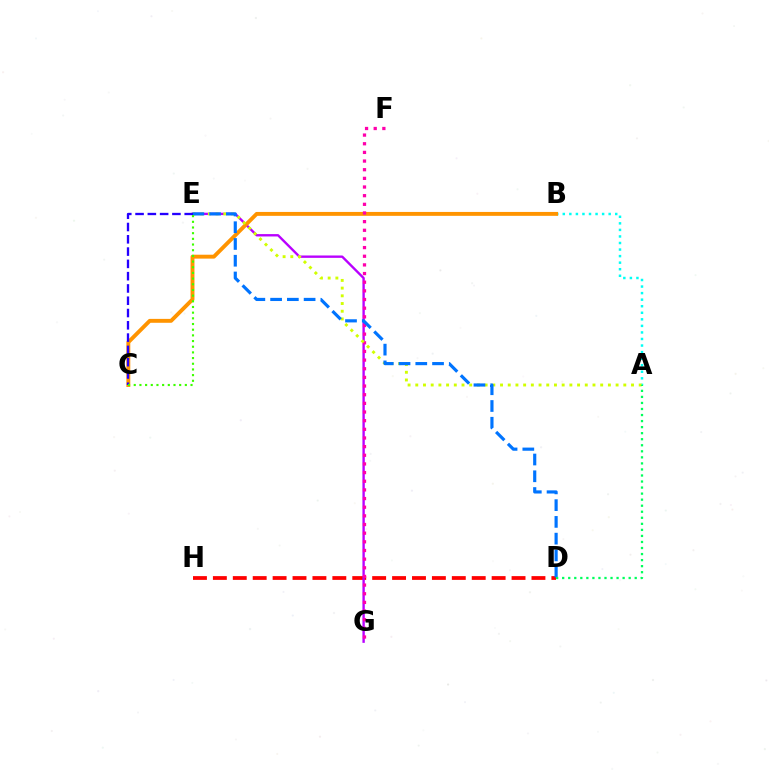{('D', 'H'): [{'color': '#ff0000', 'line_style': 'dashed', 'thickness': 2.7}], ('A', 'B'): [{'color': '#00fff6', 'line_style': 'dotted', 'thickness': 1.78}], ('E', 'G'): [{'color': '#b900ff', 'line_style': 'solid', 'thickness': 1.71}], ('B', 'C'): [{'color': '#ff9400', 'line_style': 'solid', 'thickness': 2.81}], ('F', 'G'): [{'color': '#ff00ac', 'line_style': 'dotted', 'thickness': 2.35}], ('A', 'E'): [{'color': '#d1ff00', 'line_style': 'dotted', 'thickness': 2.09}], ('D', 'E'): [{'color': '#0074ff', 'line_style': 'dashed', 'thickness': 2.28}], ('A', 'D'): [{'color': '#00ff5c', 'line_style': 'dotted', 'thickness': 1.64}], ('C', 'E'): [{'color': '#2500ff', 'line_style': 'dashed', 'thickness': 1.67}, {'color': '#3dff00', 'line_style': 'dotted', 'thickness': 1.54}]}